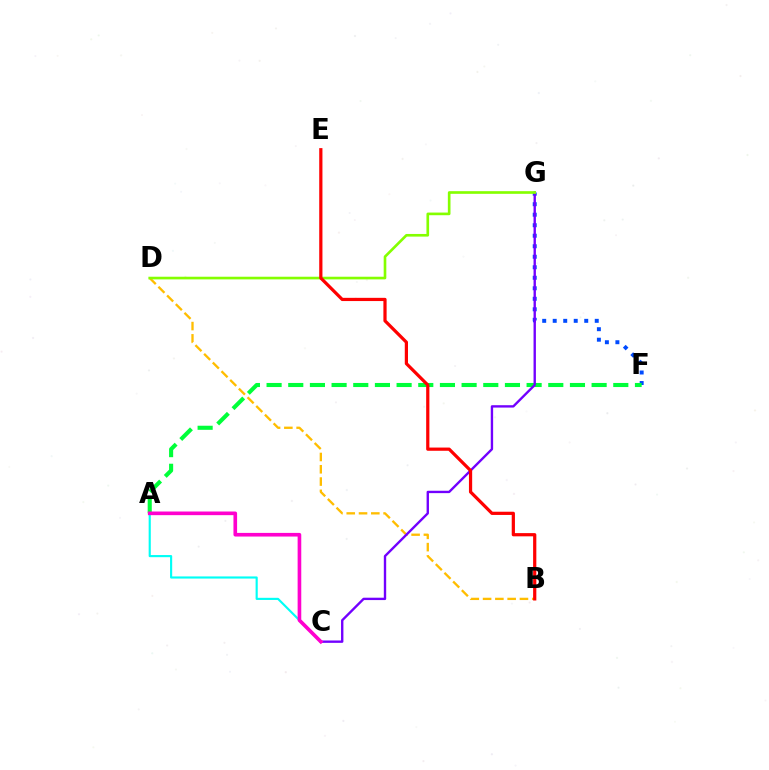{('F', 'G'): [{'color': '#004bff', 'line_style': 'dotted', 'thickness': 2.86}], ('B', 'D'): [{'color': '#ffbd00', 'line_style': 'dashed', 'thickness': 1.67}], ('A', 'F'): [{'color': '#00ff39', 'line_style': 'dashed', 'thickness': 2.94}], ('C', 'G'): [{'color': '#7200ff', 'line_style': 'solid', 'thickness': 1.71}], ('D', 'G'): [{'color': '#84ff00', 'line_style': 'solid', 'thickness': 1.91}], ('A', 'C'): [{'color': '#00fff6', 'line_style': 'solid', 'thickness': 1.54}, {'color': '#ff00cf', 'line_style': 'solid', 'thickness': 2.62}], ('B', 'E'): [{'color': '#ff0000', 'line_style': 'solid', 'thickness': 2.32}]}